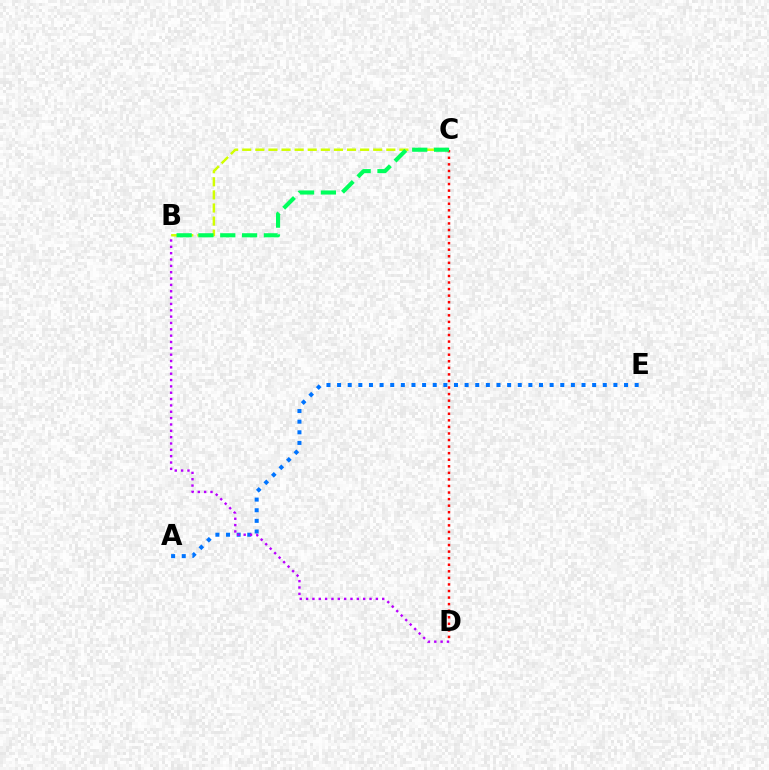{('A', 'E'): [{'color': '#0074ff', 'line_style': 'dotted', 'thickness': 2.89}], ('B', 'C'): [{'color': '#d1ff00', 'line_style': 'dashed', 'thickness': 1.78}, {'color': '#00ff5c', 'line_style': 'dashed', 'thickness': 2.96}], ('B', 'D'): [{'color': '#b900ff', 'line_style': 'dotted', 'thickness': 1.72}], ('C', 'D'): [{'color': '#ff0000', 'line_style': 'dotted', 'thickness': 1.78}]}